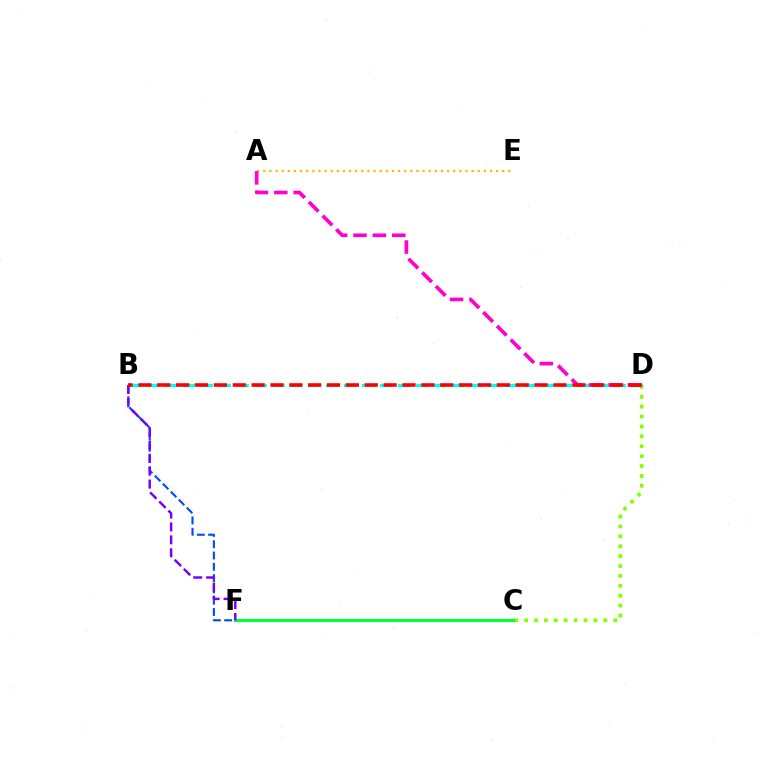{('A', 'E'): [{'color': '#ffbd00', 'line_style': 'dotted', 'thickness': 1.66}], ('C', 'D'): [{'color': '#84ff00', 'line_style': 'dotted', 'thickness': 2.69}], ('B', 'D'): [{'color': '#00fff6', 'line_style': 'dashed', 'thickness': 2.44}, {'color': '#ff0000', 'line_style': 'dashed', 'thickness': 2.56}], ('A', 'D'): [{'color': '#ff00cf', 'line_style': 'dashed', 'thickness': 2.63}], ('C', 'F'): [{'color': '#00ff39', 'line_style': 'solid', 'thickness': 2.23}], ('B', 'F'): [{'color': '#004bff', 'line_style': 'dashed', 'thickness': 1.53}, {'color': '#7200ff', 'line_style': 'dashed', 'thickness': 1.76}]}